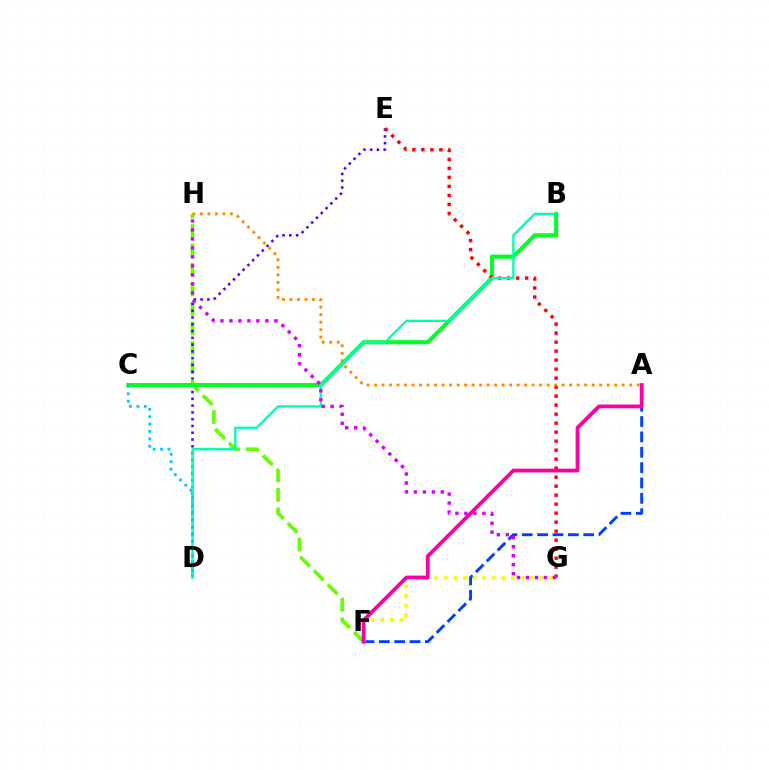{('A', 'F'): [{'color': '#003fff', 'line_style': 'dashed', 'thickness': 2.09}, {'color': '#ff00a0', 'line_style': 'solid', 'thickness': 2.72}], ('F', 'G'): [{'color': '#eeff00', 'line_style': 'dotted', 'thickness': 2.61}], ('F', 'H'): [{'color': '#66ff00', 'line_style': 'dashed', 'thickness': 2.65}], ('D', 'E'): [{'color': '#4f00ff', 'line_style': 'dotted', 'thickness': 1.84}], ('B', 'C'): [{'color': '#00ff27', 'line_style': 'solid', 'thickness': 2.94}], ('E', 'G'): [{'color': '#ff0000', 'line_style': 'dotted', 'thickness': 2.45}], ('B', 'D'): [{'color': '#00ffaf', 'line_style': 'solid', 'thickness': 1.66}], ('G', 'H'): [{'color': '#d600ff', 'line_style': 'dotted', 'thickness': 2.44}], ('A', 'H'): [{'color': '#ff8800', 'line_style': 'dotted', 'thickness': 2.04}], ('C', 'D'): [{'color': '#00c7ff', 'line_style': 'dotted', 'thickness': 2.01}]}